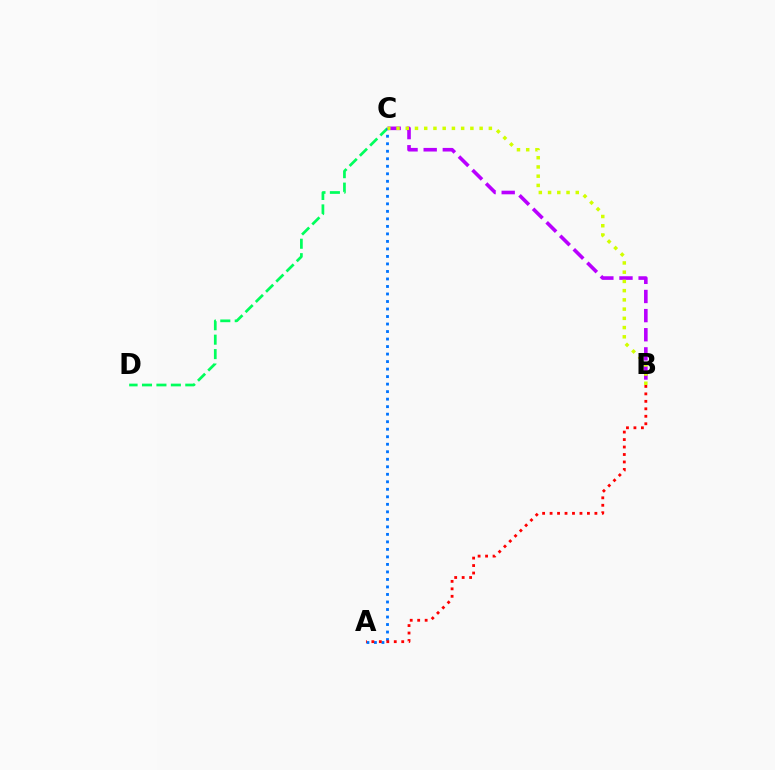{('C', 'D'): [{'color': '#00ff5c', 'line_style': 'dashed', 'thickness': 1.96}], ('A', 'C'): [{'color': '#0074ff', 'line_style': 'dotted', 'thickness': 2.04}], ('B', 'C'): [{'color': '#b900ff', 'line_style': 'dashed', 'thickness': 2.6}, {'color': '#d1ff00', 'line_style': 'dotted', 'thickness': 2.51}], ('A', 'B'): [{'color': '#ff0000', 'line_style': 'dotted', 'thickness': 2.03}]}